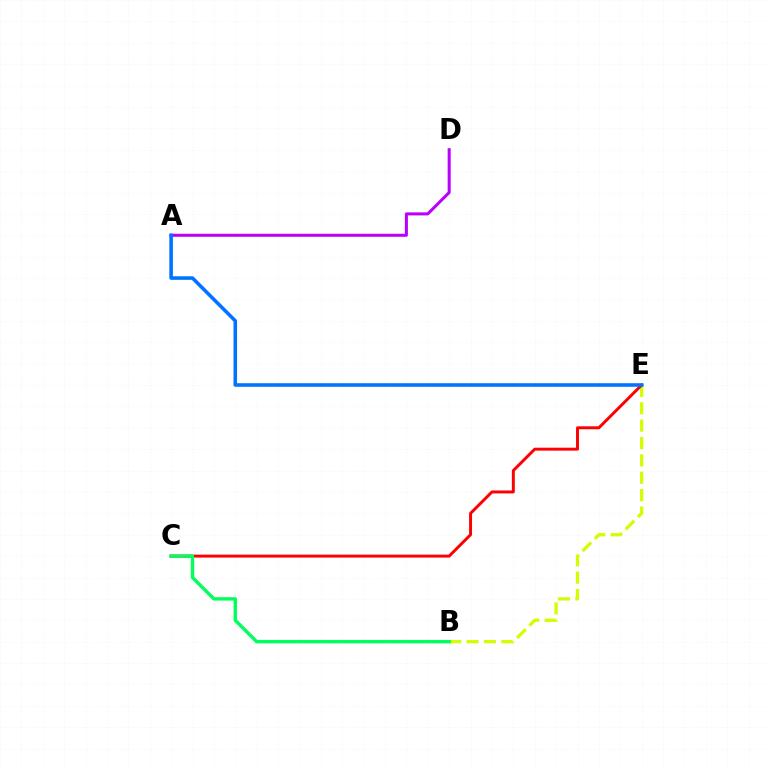{('B', 'E'): [{'color': '#d1ff00', 'line_style': 'dashed', 'thickness': 2.36}], ('A', 'D'): [{'color': '#b900ff', 'line_style': 'solid', 'thickness': 2.18}], ('C', 'E'): [{'color': '#ff0000', 'line_style': 'solid', 'thickness': 2.12}], ('B', 'C'): [{'color': '#00ff5c', 'line_style': 'solid', 'thickness': 2.45}], ('A', 'E'): [{'color': '#0074ff', 'line_style': 'solid', 'thickness': 2.57}]}